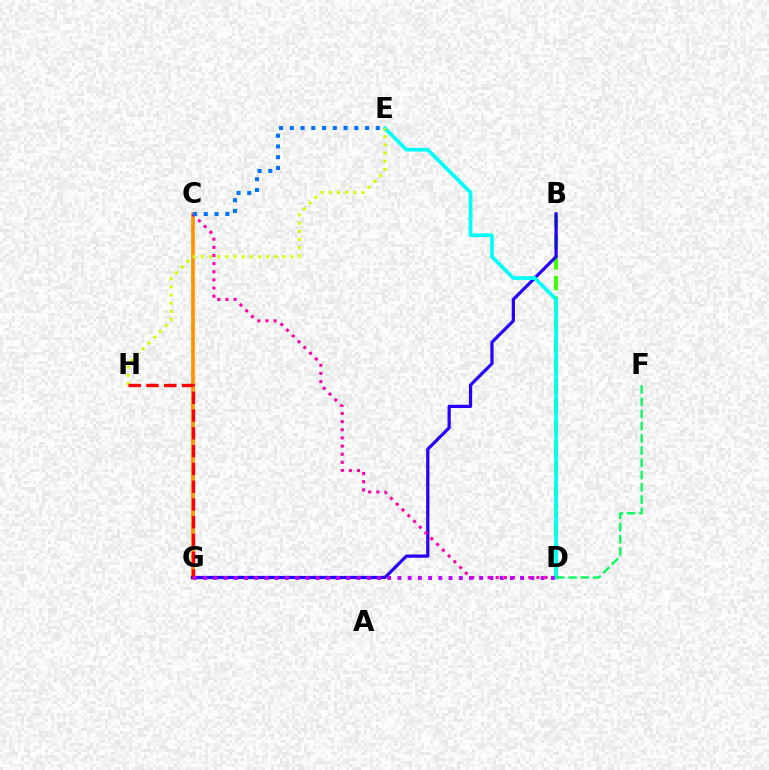{('B', 'D'): [{'color': '#3dff00', 'line_style': 'dashed', 'thickness': 2.8}], ('C', 'G'): [{'color': '#ff9400', 'line_style': 'solid', 'thickness': 2.67}], ('B', 'G'): [{'color': '#2500ff', 'line_style': 'solid', 'thickness': 2.32}], ('C', 'D'): [{'color': '#ff00ac', 'line_style': 'dotted', 'thickness': 2.21}], ('D', 'E'): [{'color': '#00fff6', 'line_style': 'solid', 'thickness': 2.65}], ('E', 'H'): [{'color': '#d1ff00', 'line_style': 'dotted', 'thickness': 2.22}], ('G', 'H'): [{'color': '#ff0000', 'line_style': 'dashed', 'thickness': 2.42}], ('C', 'E'): [{'color': '#0074ff', 'line_style': 'dotted', 'thickness': 2.92}], ('D', 'F'): [{'color': '#00ff5c', 'line_style': 'dashed', 'thickness': 1.66}], ('D', 'G'): [{'color': '#b900ff', 'line_style': 'dotted', 'thickness': 2.78}]}